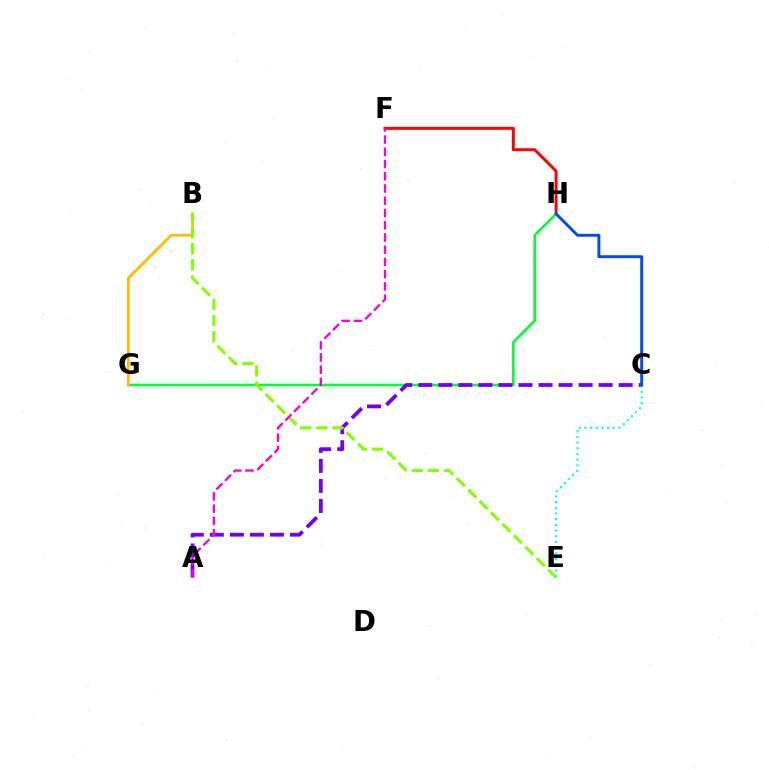{('F', 'H'): [{'color': '#ff0000', 'line_style': 'solid', 'thickness': 2.12}], ('G', 'H'): [{'color': '#00ff39', 'line_style': 'solid', 'thickness': 1.88}], ('A', 'C'): [{'color': '#7200ff', 'line_style': 'dashed', 'thickness': 2.72}], ('B', 'G'): [{'color': '#ffbd00', 'line_style': 'solid', 'thickness': 2.01}], ('B', 'E'): [{'color': '#84ff00', 'line_style': 'dashed', 'thickness': 2.19}], ('C', 'E'): [{'color': '#00fff6', 'line_style': 'dotted', 'thickness': 1.55}], ('A', 'F'): [{'color': '#ff00cf', 'line_style': 'dashed', 'thickness': 1.66}], ('C', 'H'): [{'color': '#004bff', 'line_style': 'solid', 'thickness': 2.1}]}